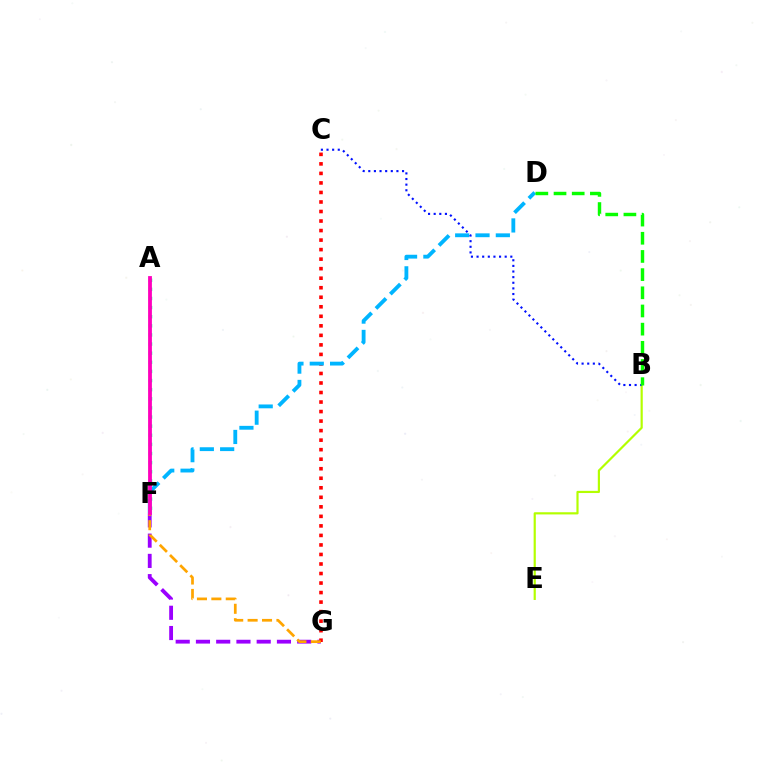{('B', 'E'): [{'color': '#b3ff00', 'line_style': 'solid', 'thickness': 1.57}], ('F', 'G'): [{'color': '#9b00ff', 'line_style': 'dashed', 'thickness': 2.75}, {'color': '#ffa500', 'line_style': 'dashed', 'thickness': 1.96}], ('C', 'G'): [{'color': '#ff0000', 'line_style': 'dotted', 'thickness': 2.59}], ('A', 'F'): [{'color': '#00ff9d', 'line_style': 'dotted', 'thickness': 2.48}, {'color': '#ff00bd', 'line_style': 'solid', 'thickness': 2.74}], ('D', 'F'): [{'color': '#00b5ff', 'line_style': 'dashed', 'thickness': 2.76}], ('B', 'C'): [{'color': '#0010ff', 'line_style': 'dotted', 'thickness': 1.53}], ('B', 'D'): [{'color': '#08ff00', 'line_style': 'dashed', 'thickness': 2.47}]}